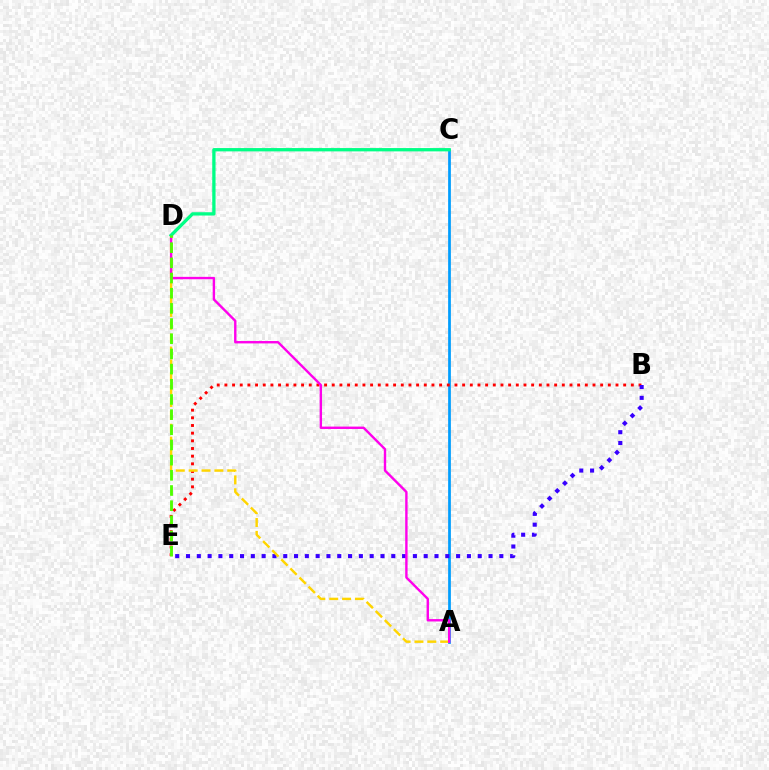{('A', 'C'): [{'color': '#009eff', 'line_style': 'solid', 'thickness': 1.98}], ('B', 'E'): [{'color': '#ff0000', 'line_style': 'dotted', 'thickness': 2.08}, {'color': '#3700ff', 'line_style': 'dotted', 'thickness': 2.94}], ('A', 'D'): [{'color': '#ffd500', 'line_style': 'dashed', 'thickness': 1.75}, {'color': '#ff00ed', 'line_style': 'solid', 'thickness': 1.72}], ('C', 'D'): [{'color': '#00ff86', 'line_style': 'solid', 'thickness': 2.38}], ('D', 'E'): [{'color': '#4fff00', 'line_style': 'dashed', 'thickness': 2.06}]}